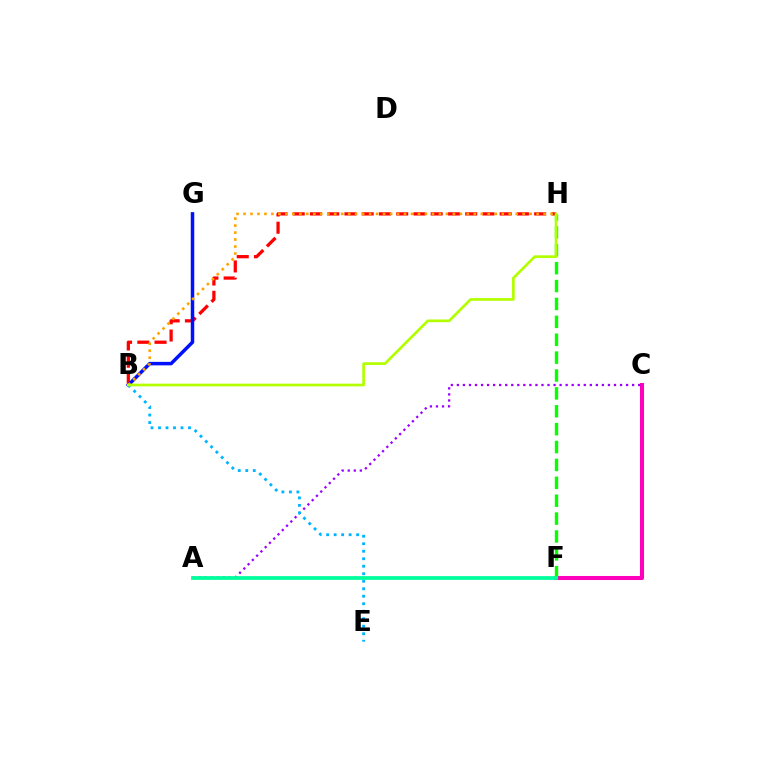{('B', 'H'): [{'color': '#ff0000', 'line_style': 'dashed', 'thickness': 2.34}, {'color': '#ffa500', 'line_style': 'dotted', 'thickness': 1.9}, {'color': '#b3ff00', 'line_style': 'solid', 'thickness': 1.94}], ('C', 'F'): [{'color': '#ff00bd', 'line_style': 'solid', 'thickness': 2.92}], ('A', 'C'): [{'color': '#9b00ff', 'line_style': 'dotted', 'thickness': 1.64}], ('F', 'H'): [{'color': '#08ff00', 'line_style': 'dashed', 'thickness': 2.43}], ('B', 'G'): [{'color': '#0010ff', 'line_style': 'solid', 'thickness': 2.51}], ('B', 'E'): [{'color': '#00b5ff', 'line_style': 'dotted', 'thickness': 2.04}], ('A', 'F'): [{'color': '#00ff9d', 'line_style': 'solid', 'thickness': 2.72}]}